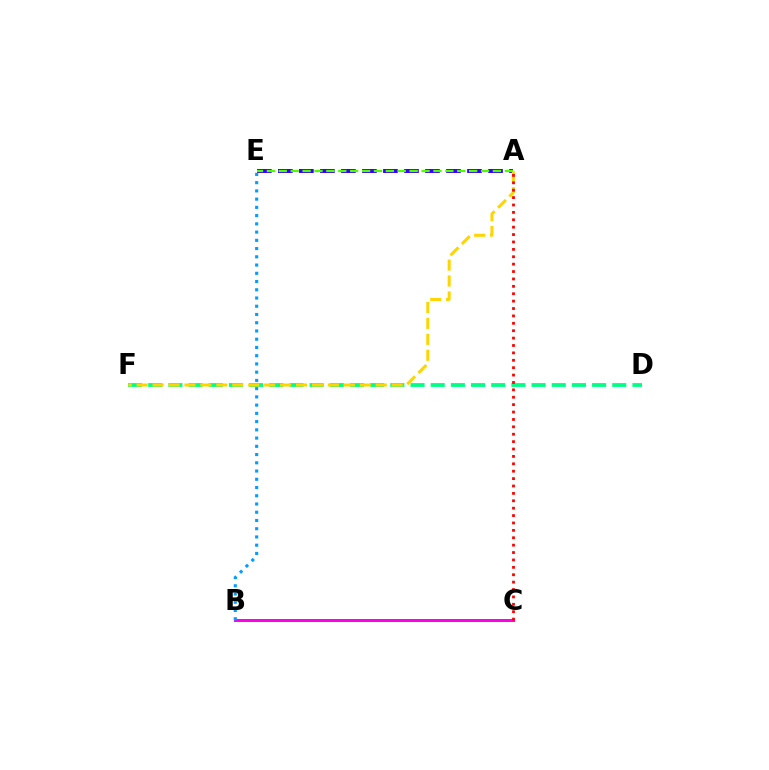{('D', 'F'): [{'color': '#00ff86', 'line_style': 'dashed', 'thickness': 2.74}], ('A', 'E'): [{'color': '#3700ff', 'line_style': 'dashed', 'thickness': 2.86}, {'color': '#4fff00', 'line_style': 'dashed', 'thickness': 1.62}], ('B', 'C'): [{'color': '#ff00ed', 'line_style': 'solid', 'thickness': 2.16}], ('A', 'F'): [{'color': '#ffd500', 'line_style': 'dashed', 'thickness': 2.17}], ('B', 'E'): [{'color': '#009eff', 'line_style': 'dotted', 'thickness': 2.24}], ('A', 'C'): [{'color': '#ff0000', 'line_style': 'dotted', 'thickness': 2.01}]}